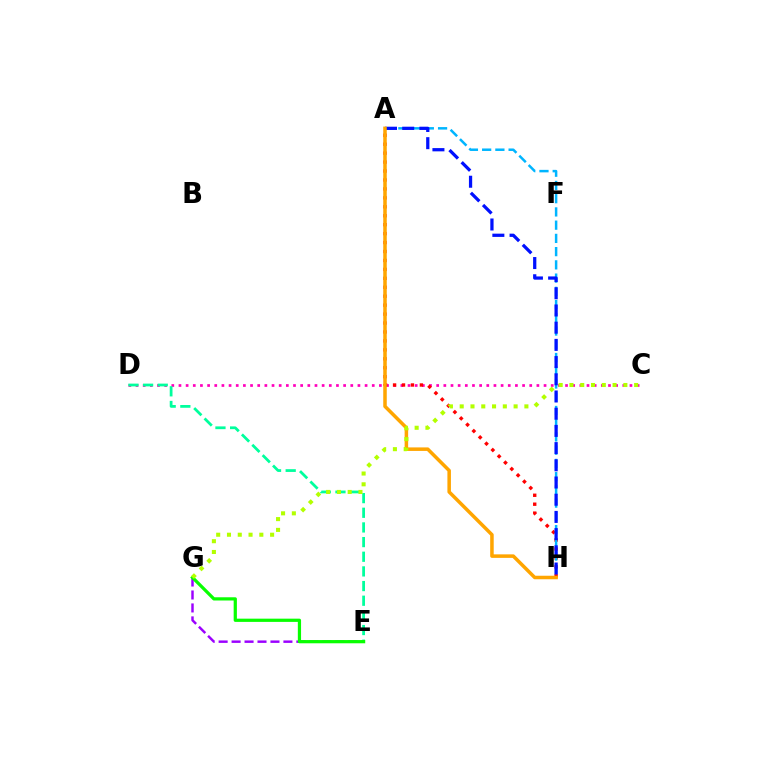{('C', 'D'): [{'color': '#ff00bd', 'line_style': 'dotted', 'thickness': 1.94}], ('A', 'H'): [{'color': '#ff0000', 'line_style': 'dotted', 'thickness': 2.43}, {'color': '#00b5ff', 'line_style': 'dashed', 'thickness': 1.8}, {'color': '#0010ff', 'line_style': 'dashed', 'thickness': 2.34}, {'color': '#ffa500', 'line_style': 'solid', 'thickness': 2.53}], ('E', 'G'): [{'color': '#9b00ff', 'line_style': 'dashed', 'thickness': 1.76}, {'color': '#08ff00', 'line_style': 'solid', 'thickness': 2.32}], ('D', 'E'): [{'color': '#00ff9d', 'line_style': 'dashed', 'thickness': 1.99}], ('C', 'G'): [{'color': '#b3ff00', 'line_style': 'dotted', 'thickness': 2.93}]}